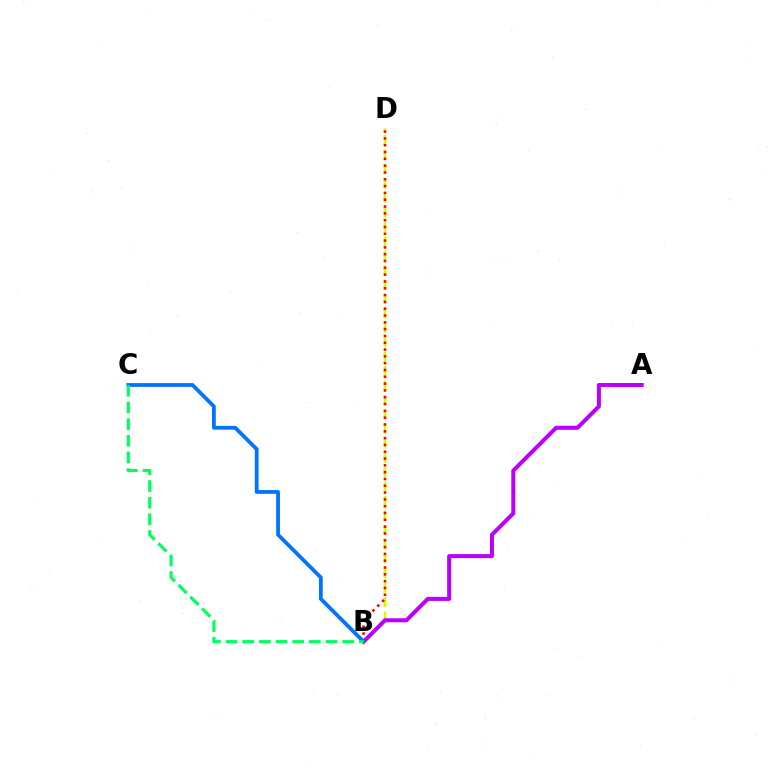{('B', 'D'): [{'color': '#d1ff00', 'line_style': 'dashed', 'thickness': 1.96}, {'color': '#ff0000', 'line_style': 'dotted', 'thickness': 1.85}], ('A', 'B'): [{'color': '#b900ff', 'line_style': 'solid', 'thickness': 2.9}], ('B', 'C'): [{'color': '#0074ff', 'line_style': 'solid', 'thickness': 2.73}, {'color': '#00ff5c', 'line_style': 'dashed', 'thickness': 2.26}]}